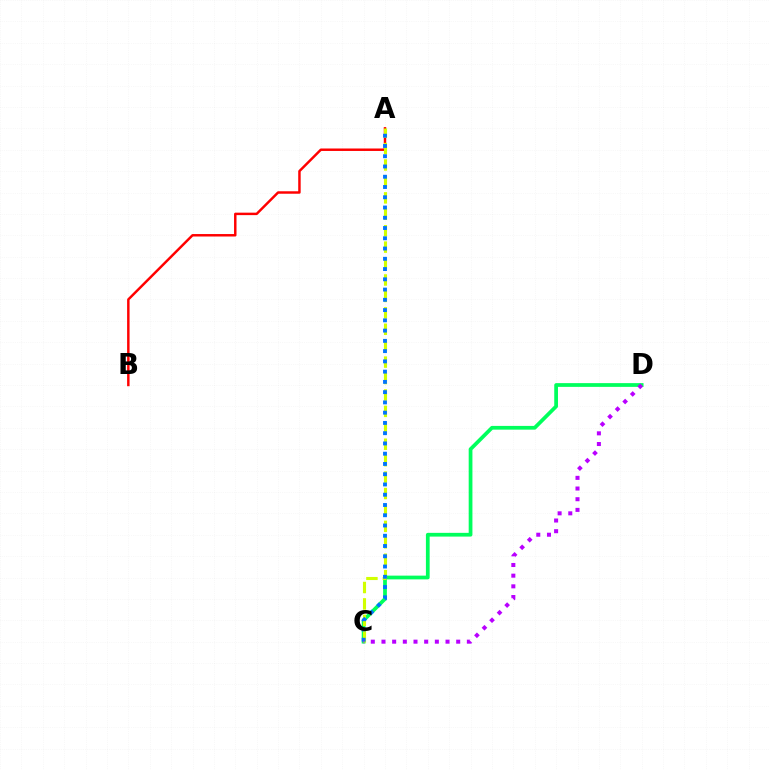{('A', 'B'): [{'color': '#ff0000', 'line_style': 'solid', 'thickness': 1.77}], ('C', 'D'): [{'color': '#00ff5c', 'line_style': 'solid', 'thickness': 2.69}, {'color': '#b900ff', 'line_style': 'dotted', 'thickness': 2.9}], ('A', 'C'): [{'color': '#d1ff00', 'line_style': 'dashed', 'thickness': 2.23}, {'color': '#0074ff', 'line_style': 'dotted', 'thickness': 2.79}]}